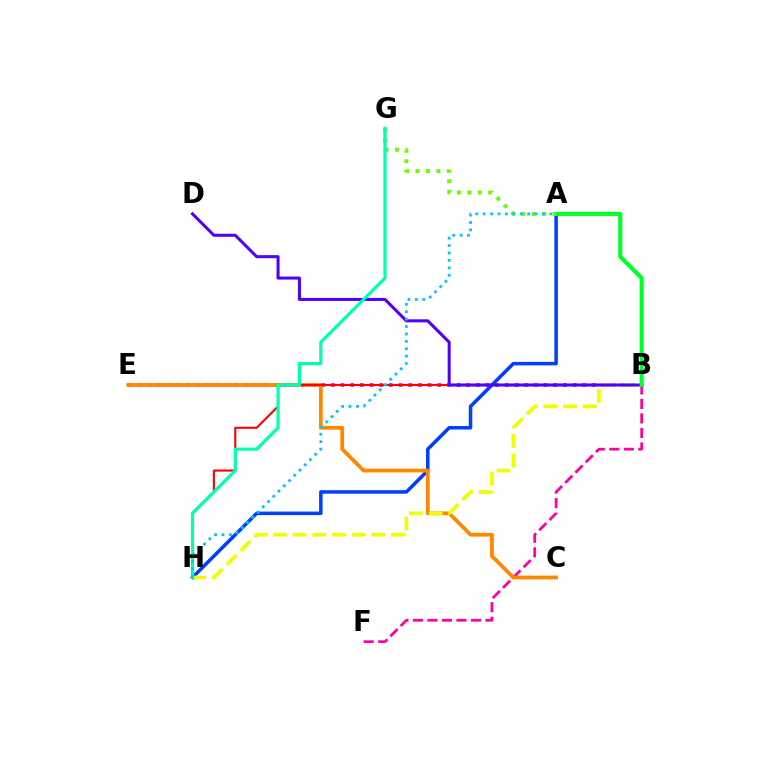{('B', 'F'): [{'color': '#ff00a0', 'line_style': 'dashed', 'thickness': 1.97}], ('A', 'H'): [{'color': '#003fff', 'line_style': 'solid', 'thickness': 2.53}, {'color': '#00c7ff', 'line_style': 'dotted', 'thickness': 2.01}], ('B', 'E'): [{'color': '#d600ff', 'line_style': 'dotted', 'thickness': 2.63}], ('C', 'E'): [{'color': '#ff8800', 'line_style': 'solid', 'thickness': 2.72}], ('B', 'H'): [{'color': '#ff0000', 'line_style': 'solid', 'thickness': 1.51}, {'color': '#eeff00', 'line_style': 'dashed', 'thickness': 2.67}], ('B', 'D'): [{'color': '#4f00ff', 'line_style': 'solid', 'thickness': 2.19}], ('A', 'B'): [{'color': '#00ff27', 'line_style': 'solid', 'thickness': 2.95}], ('A', 'G'): [{'color': '#66ff00', 'line_style': 'dotted', 'thickness': 2.84}], ('G', 'H'): [{'color': '#00ffaf', 'line_style': 'solid', 'thickness': 2.3}]}